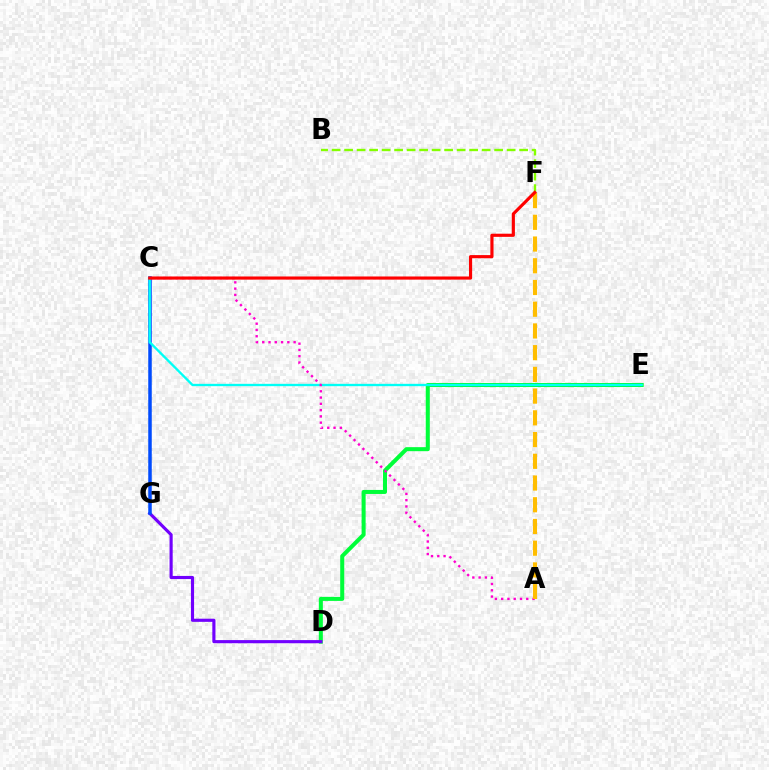{('D', 'E'): [{'color': '#00ff39', 'line_style': 'solid', 'thickness': 2.9}], ('D', 'G'): [{'color': '#7200ff', 'line_style': 'solid', 'thickness': 2.26}], ('B', 'F'): [{'color': '#84ff00', 'line_style': 'dashed', 'thickness': 1.7}], ('C', 'G'): [{'color': '#004bff', 'line_style': 'solid', 'thickness': 2.53}], ('C', 'E'): [{'color': '#00fff6', 'line_style': 'solid', 'thickness': 1.68}], ('A', 'C'): [{'color': '#ff00cf', 'line_style': 'dotted', 'thickness': 1.7}], ('A', 'F'): [{'color': '#ffbd00', 'line_style': 'dashed', 'thickness': 2.95}], ('C', 'F'): [{'color': '#ff0000', 'line_style': 'solid', 'thickness': 2.27}]}